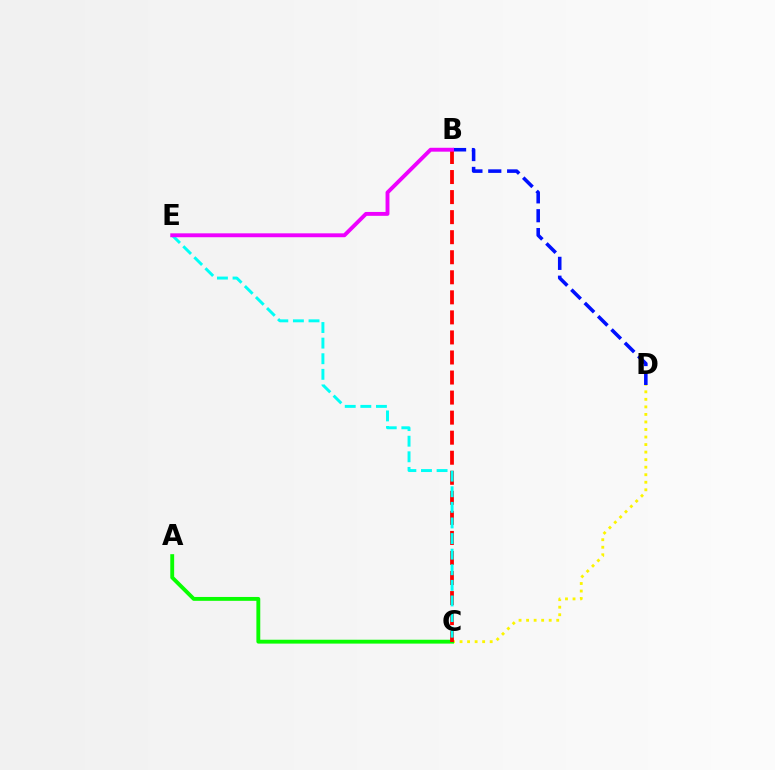{('B', 'D'): [{'color': '#0010ff', 'line_style': 'dashed', 'thickness': 2.56}], ('C', 'D'): [{'color': '#fcf500', 'line_style': 'dotted', 'thickness': 2.05}], ('A', 'C'): [{'color': '#08ff00', 'line_style': 'solid', 'thickness': 2.78}], ('B', 'C'): [{'color': '#ff0000', 'line_style': 'dashed', 'thickness': 2.72}], ('C', 'E'): [{'color': '#00fff6', 'line_style': 'dashed', 'thickness': 2.12}], ('B', 'E'): [{'color': '#ee00ff', 'line_style': 'solid', 'thickness': 2.8}]}